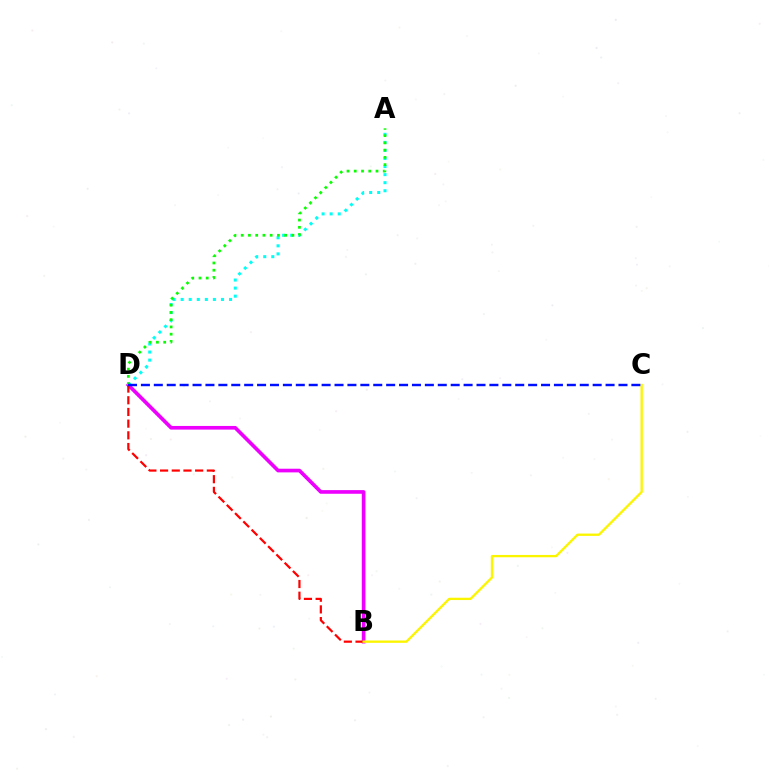{('B', 'D'): [{'color': '#ee00ff', 'line_style': 'solid', 'thickness': 2.64}, {'color': '#ff0000', 'line_style': 'dashed', 'thickness': 1.59}], ('A', 'D'): [{'color': '#00fff6', 'line_style': 'dotted', 'thickness': 2.19}, {'color': '#08ff00', 'line_style': 'dotted', 'thickness': 1.97}], ('B', 'C'): [{'color': '#fcf500', 'line_style': 'solid', 'thickness': 1.68}], ('C', 'D'): [{'color': '#0010ff', 'line_style': 'dashed', 'thickness': 1.75}]}